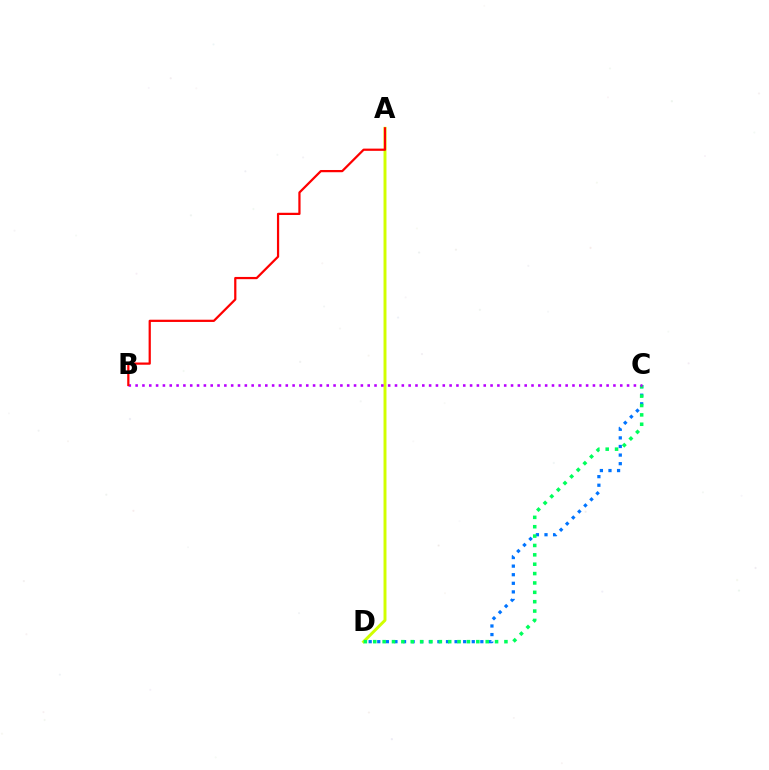{('A', 'D'): [{'color': '#d1ff00', 'line_style': 'solid', 'thickness': 2.13}], ('C', 'D'): [{'color': '#0074ff', 'line_style': 'dotted', 'thickness': 2.33}, {'color': '#00ff5c', 'line_style': 'dotted', 'thickness': 2.55}], ('B', 'C'): [{'color': '#b900ff', 'line_style': 'dotted', 'thickness': 1.85}], ('A', 'B'): [{'color': '#ff0000', 'line_style': 'solid', 'thickness': 1.61}]}